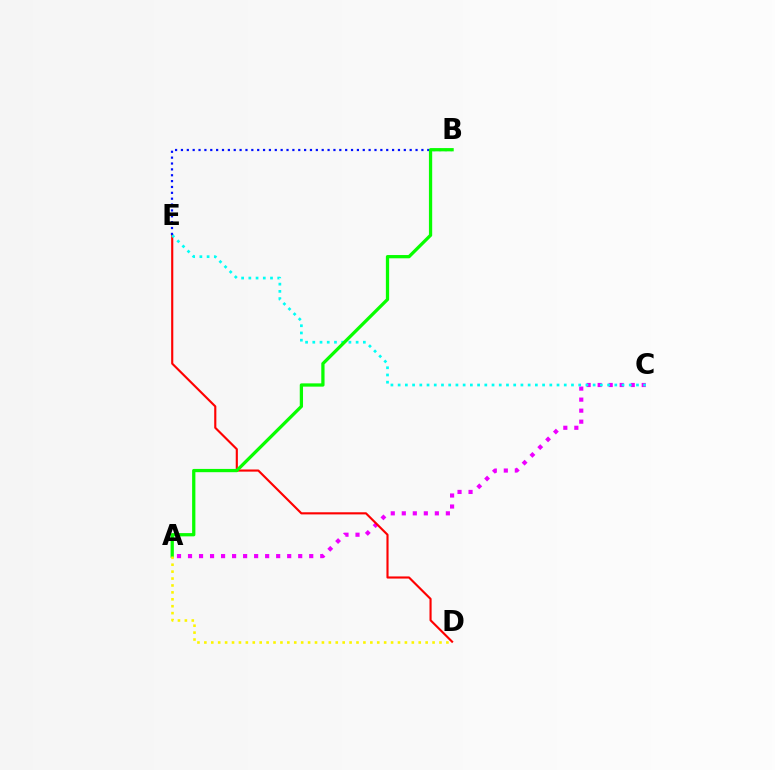{('A', 'C'): [{'color': '#ee00ff', 'line_style': 'dotted', 'thickness': 2.99}], ('D', 'E'): [{'color': '#ff0000', 'line_style': 'solid', 'thickness': 1.54}], ('C', 'E'): [{'color': '#00fff6', 'line_style': 'dotted', 'thickness': 1.96}], ('B', 'E'): [{'color': '#0010ff', 'line_style': 'dotted', 'thickness': 1.59}], ('A', 'B'): [{'color': '#08ff00', 'line_style': 'solid', 'thickness': 2.35}], ('A', 'D'): [{'color': '#fcf500', 'line_style': 'dotted', 'thickness': 1.88}]}